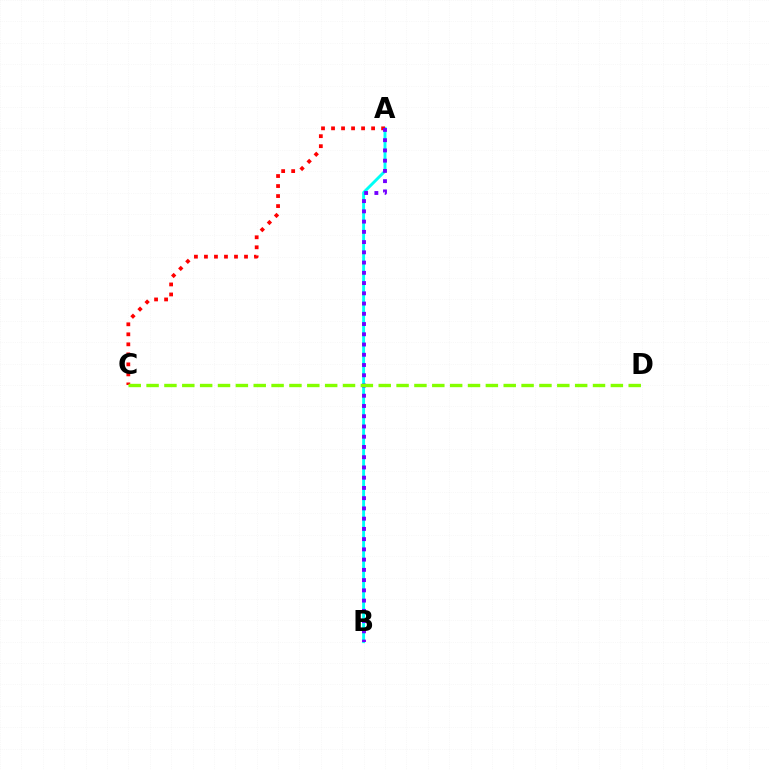{('A', 'B'): [{'color': '#00fff6', 'line_style': 'solid', 'thickness': 2.09}, {'color': '#7200ff', 'line_style': 'dotted', 'thickness': 2.78}], ('A', 'C'): [{'color': '#ff0000', 'line_style': 'dotted', 'thickness': 2.72}], ('C', 'D'): [{'color': '#84ff00', 'line_style': 'dashed', 'thickness': 2.43}]}